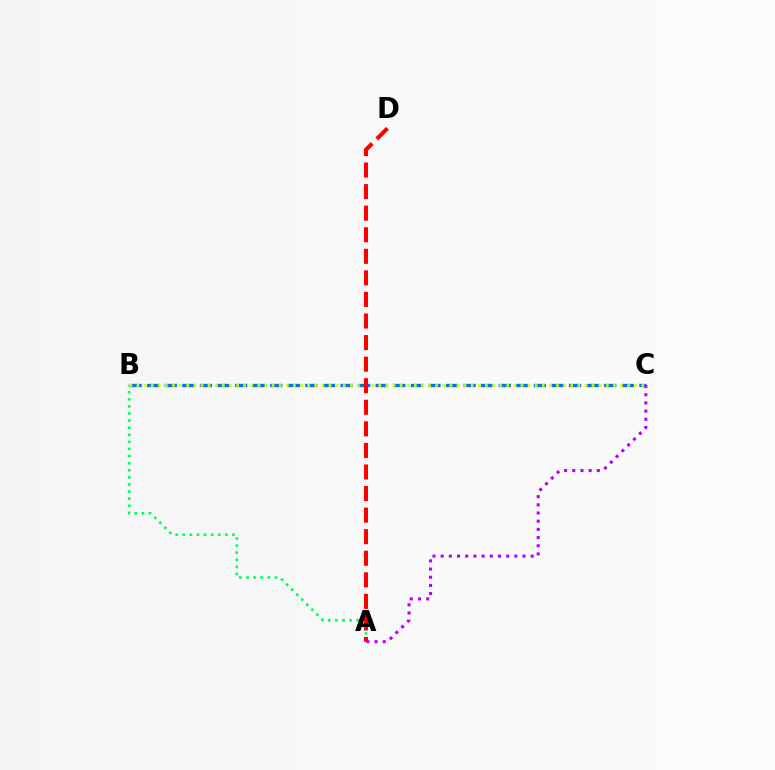{('B', 'C'): [{'color': '#0074ff', 'line_style': 'dashed', 'thickness': 2.39}, {'color': '#d1ff00', 'line_style': 'dotted', 'thickness': 1.93}], ('A', 'B'): [{'color': '#00ff5c', 'line_style': 'dotted', 'thickness': 1.93}], ('A', 'C'): [{'color': '#b900ff', 'line_style': 'dotted', 'thickness': 2.22}], ('A', 'D'): [{'color': '#ff0000', 'line_style': 'dashed', 'thickness': 2.93}]}